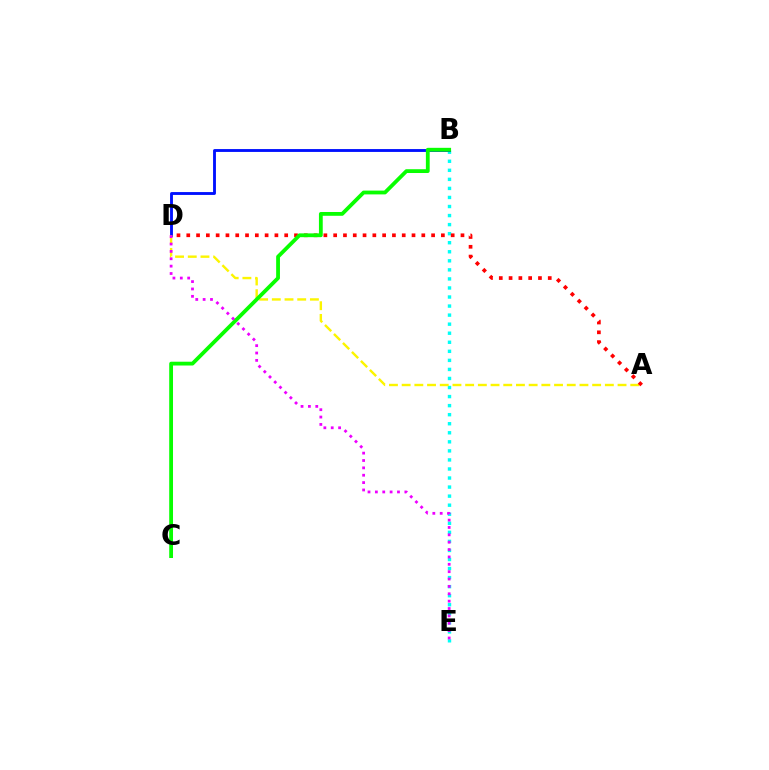{('B', 'E'): [{'color': '#00fff6', 'line_style': 'dotted', 'thickness': 2.46}], ('B', 'D'): [{'color': '#0010ff', 'line_style': 'solid', 'thickness': 2.06}], ('A', 'D'): [{'color': '#fcf500', 'line_style': 'dashed', 'thickness': 1.73}, {'color': '#ff0000', 'line_style': 'dotted', 'thickness': 2.66}], ('B', 'C'): [{'color': '#08ff00', 'line_style': 'solid', 'thickness': 2.74}], ('D', 'E'): [{'color': '#ee00ff', 'line_style': 'dotted', 'thickness': 2.0}]}